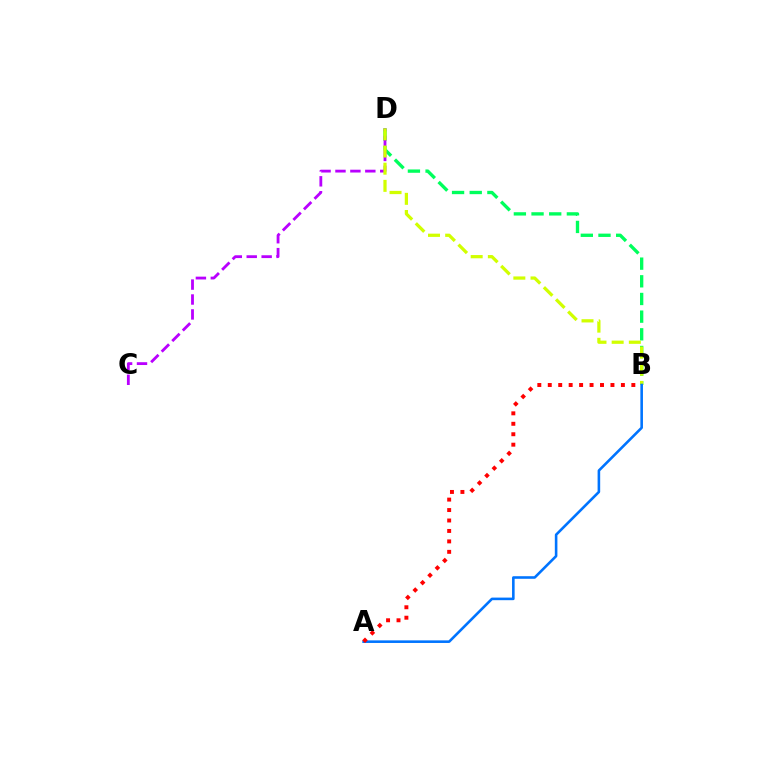{('B', 'D'): [{'color': '#00ff5c', 'line_style': 'dashed', 'thickness': 2.4}, {'color': '#d1ff00', 'line_style': 'dashed', 'thickness': 2.33}], ('C', 'D'): [{'color': '#b900ff', 'line_style': 'dashed', 'thickness': 2.03}], ('A', 'B'): [{'color': '#0074ff', 'line_style': 'solid', 'thickness': 1.86}, {'color': '#ff0000', 'line_style': 'dotted', 'thickness': 2.84}]}